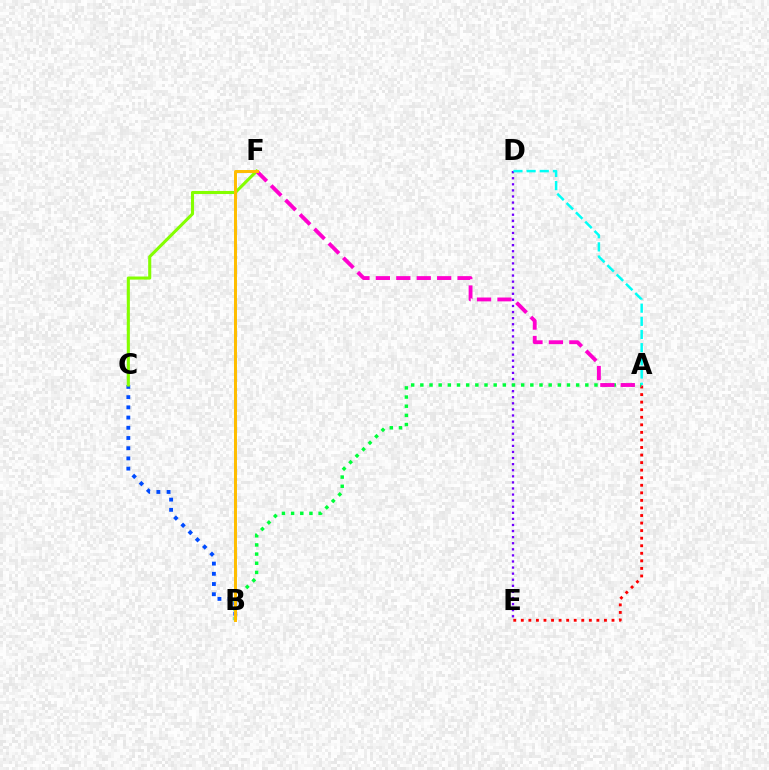{('A', 'E'): [{'color': '#ff0000', 'line_style': 'dotted', 'thickness': 2.05}], ('D', 'E'): [{'color': '#7200ff', 'line_style': 'dotted', 'thickness': 1.65}], ('B', 'C'): [{'color': '#004bff', 'line_style': 'dotted', 'thickness': 2.77}], ('A', 'B'): [{'color': '#00ff39', 'line_style': 'dotted', 'thickness': 2.49}], ('C', 'F'): [{'color': '#84ff00', 'line_style': 'solid', 'thickness': 2.22}], ('A', 'F'): [{'color': '#ff00cf', 'line_style': 'dashed', 'thickness': 2.77}], ('A', 'D'): [{'color': '#00fff6', 'line_style': 'dashed', 'thickness': 1.79}], ('B', 'F'): [{'color': '#ffbd00', 'line_style': 'solid', 'thickness': 2.14}]}